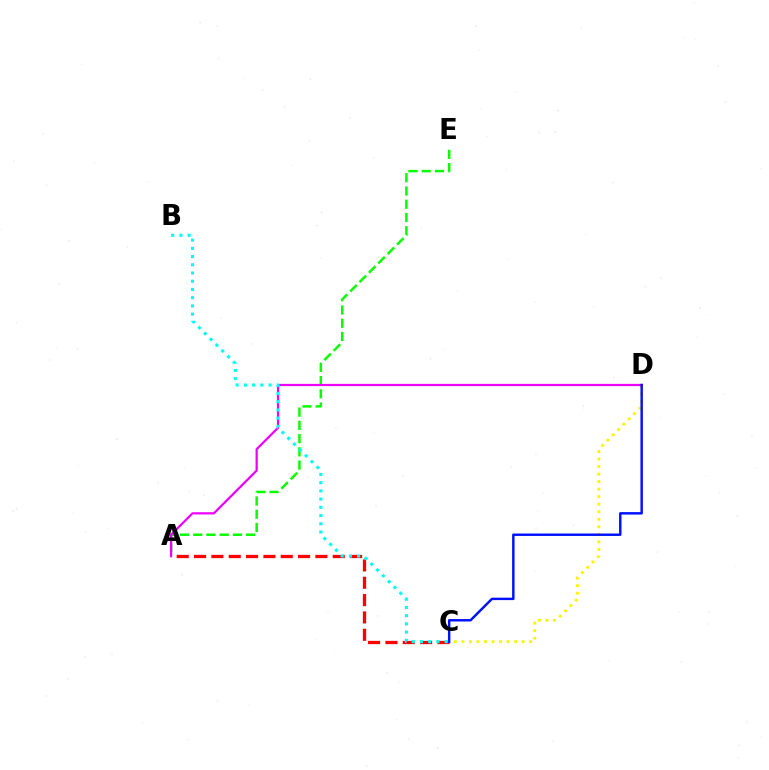{('C', 'D'): [{'color': '#fcf500', 'line_style': 'dotted', 'thickness': 2.05}, {'color': '#0010ff', 'line_style': 'solid', 'thickness': 1.75}], ('A', 'C'): [{'color': '#ff0000', 'line_style': 'dashed', 'thickness': 2.36}], ('A', 'E'): [{'color': '#08ff00', 'line_style': 'dashed', 'thickness': 1.8}], ('A', 'D'): [{'color': '#ee00ff', 'line_style': 'solid', 'thickness': 1.61}], ('B', 'C'): [{'color': '#00fff6', 'line_style': 'dotted', 'thickness': 2.23}]}